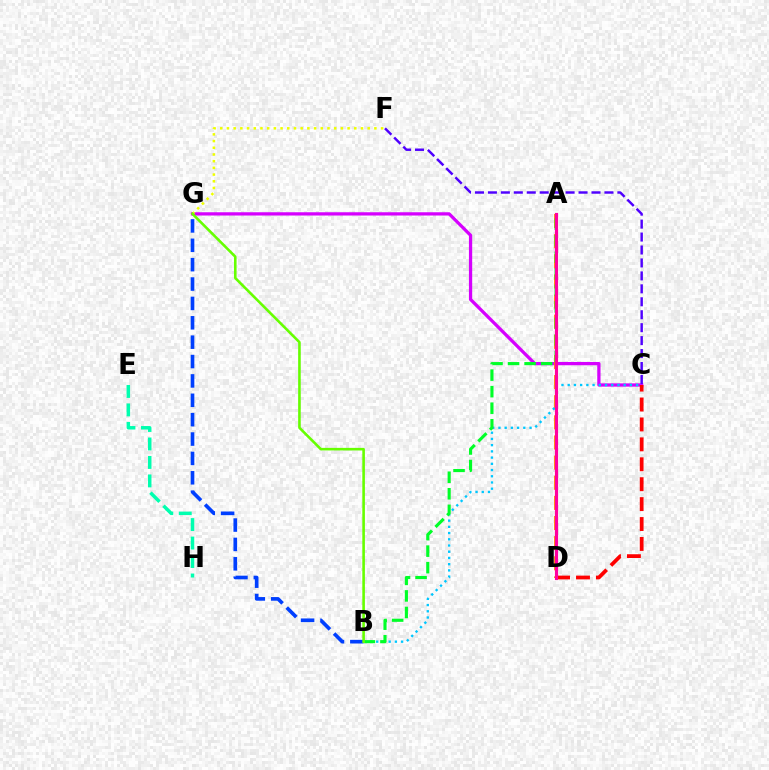{('C', 'G'): [{'color': '#d600ff', 'line_style': 'solid', 'thickness': 2.35}], ('C', 'D'): [{'color': '#ff0000', 'line_style': 'dashed', 'thickness': 2.71}], ('B', 'G'): [{'color': '#003fff', 'line_style': 'dashed', 'thickness': 2.63}, {'color': '#66ff00', 'line_style': 'solid', 'thickness': 1.87}], ('F', 'G'): [{'color': '#eeff00', 'line_style': 'dotted', 'thickness': 1.82}], ('A', 'D'): [{'color': '#ff8800', 'line_style': 'dashed', 'thickness': 2.73}, {'color': '#ff00a0', 'line_style': 'solid', 'thickness': 2.26}], ('B', 'C'): [{'color': '#00c7ff', 'line_style': 'dotted', 'thickness': 1.69}], ('E', 'H'): [{'color': '#00ffaf', 'line_style': 'dashed', 'thickness': 2.51}], ('C', 'F'): [{'color': '#4f00ff', 'line_style': 'dashed', 'thickness': 1.76}], ('A', 'B'): [{'color': '#00ff27', 'line_style': 'dashed', 'thickness': 2.25}]}